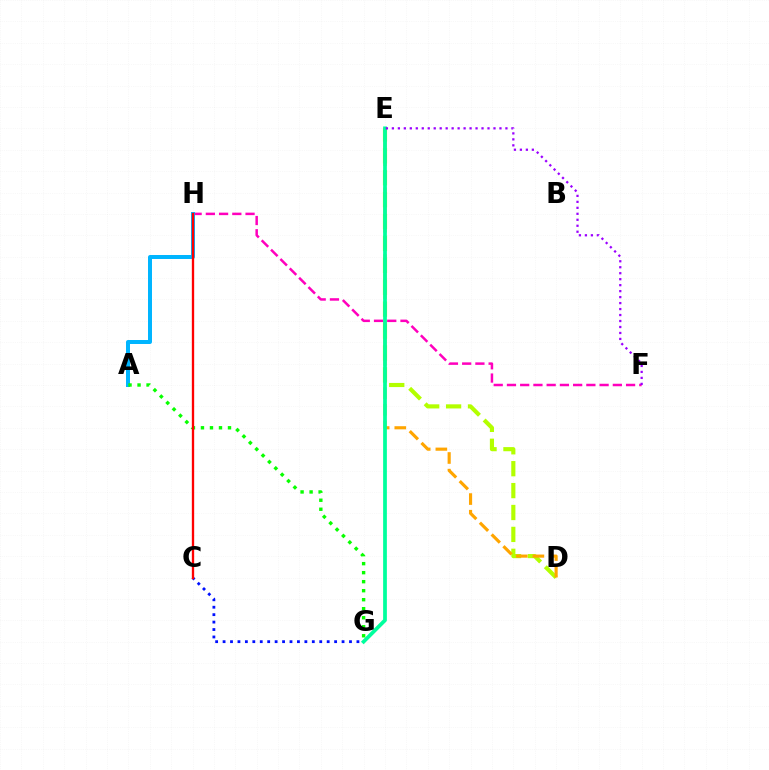{('F', 'H'): [{'color': '#ff00bd', 'line_style': 'dashed', 'thickness': 1.8}], ('D', 'E'): [{'color': '#b3ff00', 'line_style': 'dashed', 'thickness': 2.98}, {'color': '#ffa500', 'line_style': 'dashed', 'thickness': 2.26}], ('E', 'G'): [{'color': '#00ff9d', 'line_style': 'solid', 'thickness': 2.69}], ('A', 'H'): [{'color': '#00b5ff', 'line_style': 'solid', 'thickness': 2.87}], ('C', 'G'): [{'color': '#0010ff', 'line_style': 'dotted', 'thickness': 2.02}], ('E', 'F'): [{'color': '#9b00ff', 'line_style': 'dotted', 'thickness': 1.62}], ('A', 'G'): [{'color': '#08ff00', 'line_style': 'dotted', 'thickness': 2.45}], ('C', 'H'): [{'color': '#ff0000', 'line_style': 'solid', 'thickness': 1.68}]}